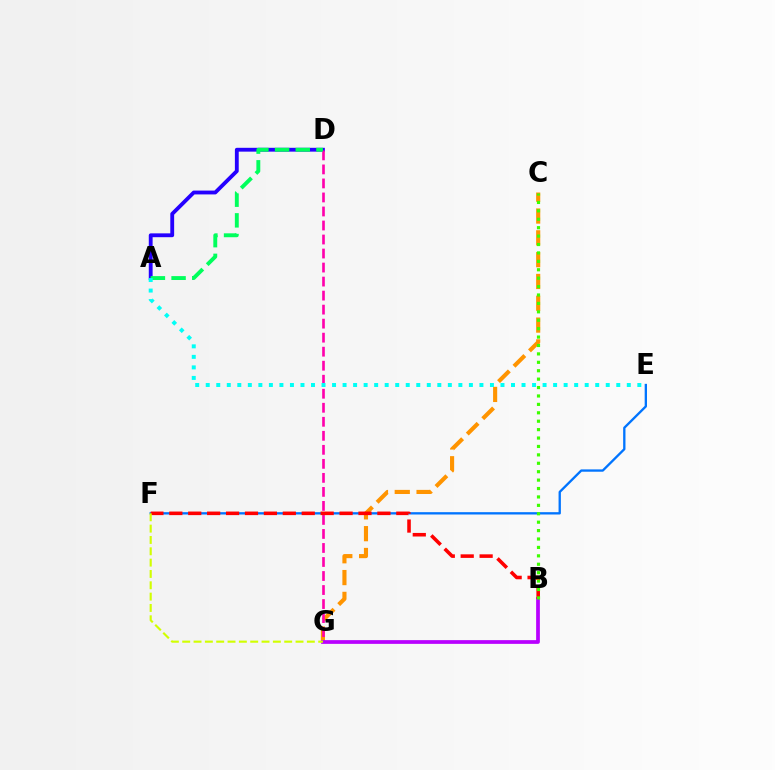{('C', 'G'): [{'color': '#ff9400', 'line_style': 'dashed', 'thickness': 2.96}], ('A', 'D'): [{'color': '#2500ff', 'line_style': 'solid', 'thickness': 2.76}, {'color': '#00ff5c', 'line_style': 'dashed', 'thickness': 2.81}], ('D', 'G'): [{'color': '#ff00ac', 'line_style': 'dashed', 'thickness': 1.9}], ('E', 'F'): [{'color': '#0074ff', 'line_style': 'solid', 'thickness': 1.67}], ('B', 'G'): [{'color': '#b900ff', 'line_style': 'solid', 'thickness': 2.68}], ('B', 'F'): [{'color': '#ff0000', 'line_style': 'dashed', 'thickness': 2.57}], ('A', 'E'): [{'color': '#00fff6', 'line_style': 'dotted', 'thickness': 2.86}], ('B', 'C'): [{'color': '#3dff00', 'line_style': 'dotted', 'thickness': 2.29}], ('F', 'G'): [{'color': '#d1ff00', 'line_style': 'dashed', 'thickness': 1.54}]}